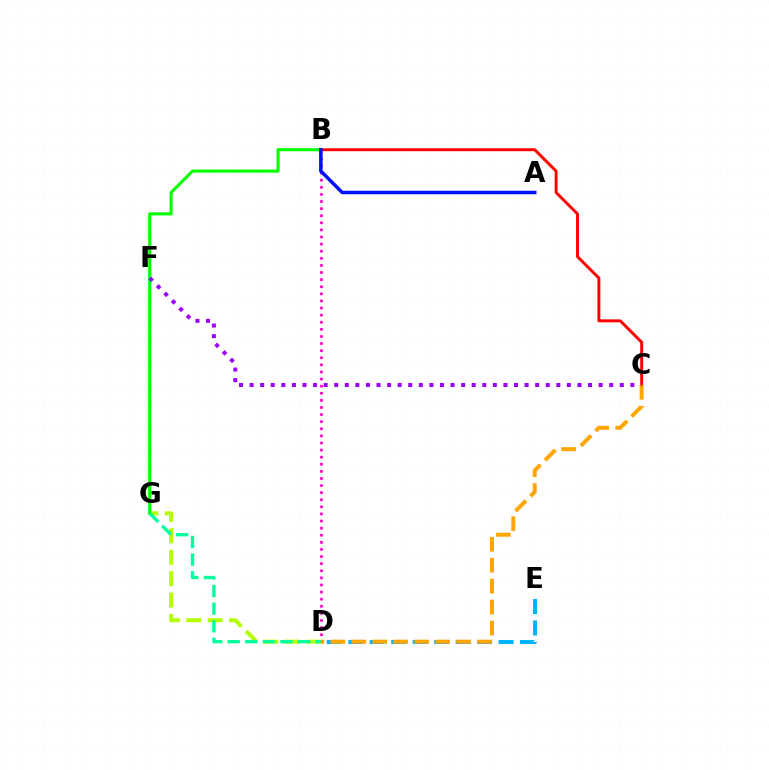{('B', 'C'): [{'color': '#ff0000', 'line_style': 'solid', 'thickness': 2.12}], ('D', 'G'): [{'color': '#b3ff00', 'line_style': 'dashed', 'thickness': 2.91}, {'color': '#00ff9d', 'line_style': 'dashed', 'thickness': 2.39}], ('B', 'D'): [{'color': '#ff00bd', 'line_style': 'dotted', 'thickness': 1.93}], ('B', 'G'): [{'color': '#08ff00', 'line_style': 'solid', 'thickness': 2.24}], ('D', 'E'): [{'color': '#00b5ff', 'line_style': 'dashed', 'thickness': 2.92}], ('C', 'D'): [{'color': '#ffa500', 'line_style': 'dashed', 'thickness': 2.85}], ('C', 'F'): [{'color': '#9b00ff', 'line_style': 'dotted', 'thickness': 2.87}], ('A', 'B'): [{'color': '#0010ff', 'line_style': 'solid', 'thickness': 2.53}]}